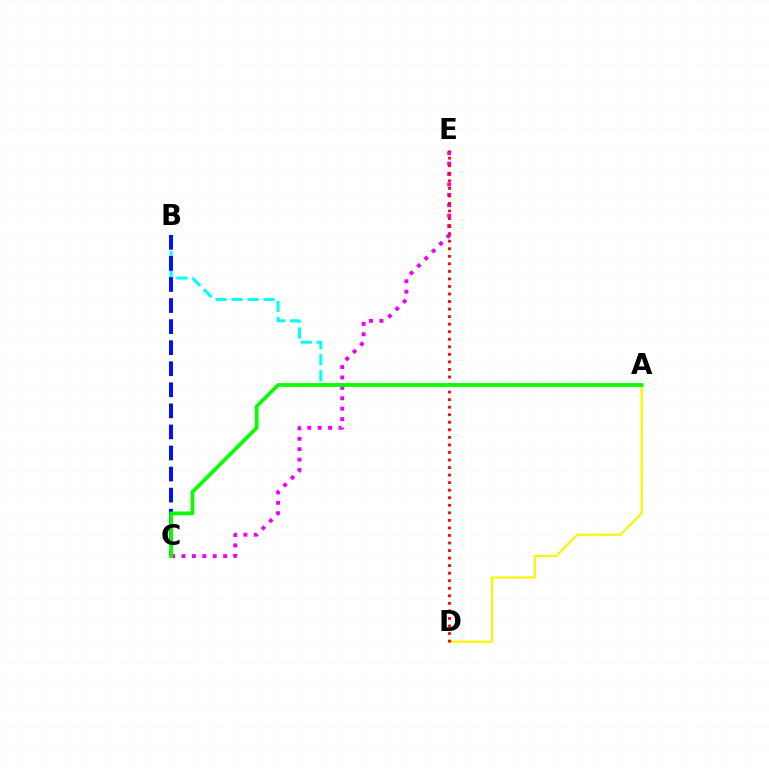{('A', 'B'): [{'color': '#00fff6', 'line_style': 'dashed', 'thickness': 2.17}], ('B', 'C'): [{'color': '#0010ff', 'line_style': 'dashed', 'thickness': 2.86}], ('C', 'E'): [{'color': '#ee00ff', 'line_style': 'dotted', 'thickness': 2.83}], ('A', 'D'): [{'color': '#fcf500', 'line_style': 'solid', 'thickness': 1.59}], ('D', 'E'): [{'color': '#ff0000', 'line_style': 'dotted', 'thickness': 2.05}], ('A', 'C'): [{'color': '#08ff00', 'line_style': 'solid', 'thickness': 2.7}]}